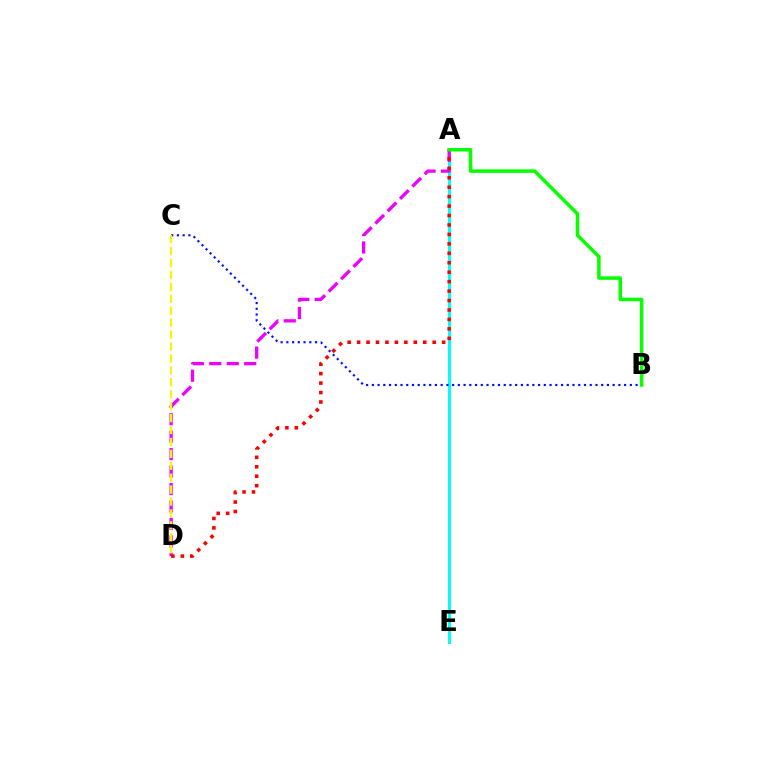{('A', 'E'): [{'color': '#00fff6', 'line_style': 'solid', 'thickness': 2.18}], ('A', 'D'): [{'color': '#ee00ff', 'line_style': 'dashed', 'thickness': 2.37}, {'color': '#ff0000', 'line_style': 'dotted', 'thickness': 2.57}], ('B', 'C'): [{'color': '#0010ff', 'line_style': 'dotted', 'thickness': 1.56}], ('A', 'B'): [{'color': '#08ff00', 'line_style': 'solid', 'thickness': 2.53}], ('C', 'D'): [{'color': '#fcf500', 'line_style': 'dashed', 'thickness': 1.62}]}